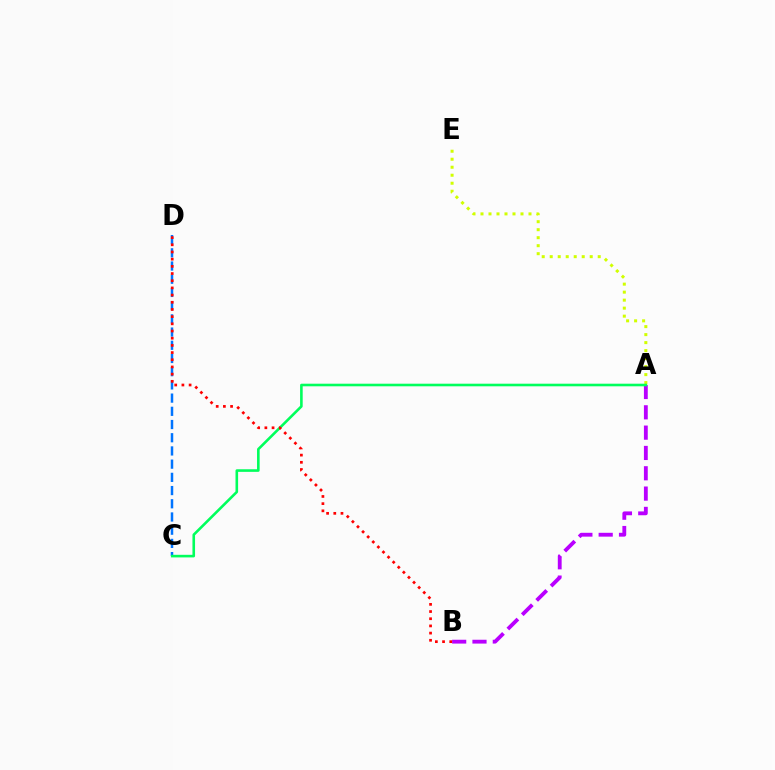{('A', 'E'): [{'color': '#d1ff00', 'line_style': 'dotted', 'thickness': 2.17}], ('A', 'B'): [{'color': '#b900ff', 'line_style': 'dashed', 'thickness': 2.76}], ('C', 'D'): [{'color': '#0074ff', 'line_style': 'dashed', 'thickness': 1.79}], ('A', 'C'): [{'color': '#00ff5c', 'line_style': 'solid', 'thickness': 1.87}], ('B', 'D'): [{'color': '#ff0000', 'line_style': 'dotted', 'thickness': 1.95}]}